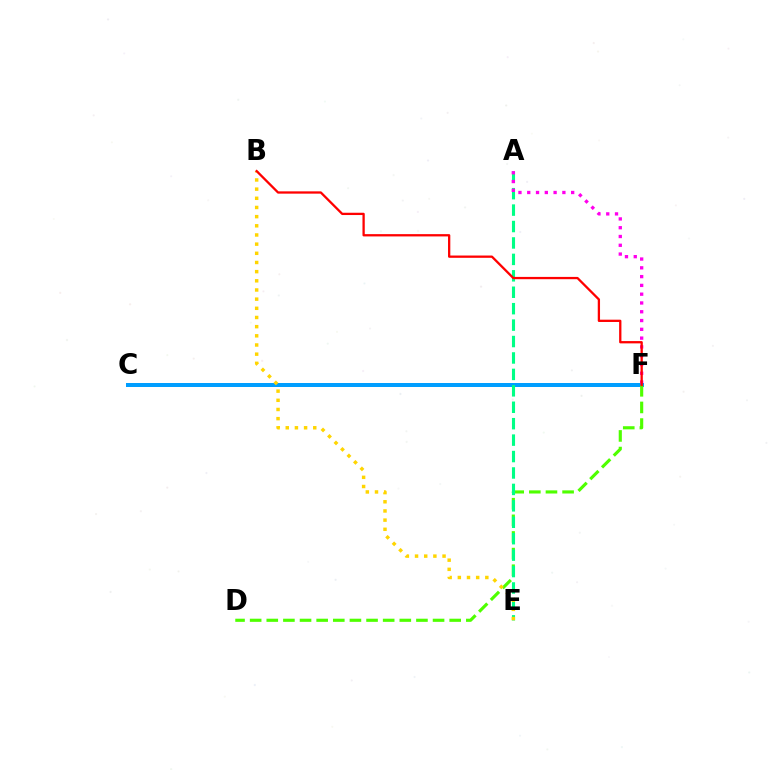{('C', 'F'): [{'color': '#3700ff', 'line_style': 'dashed', 'thickness': 1.6}, {'color': '#009eff', 'line_style': 'solid', 'thickness': 2.88}], ('D', 'F'): [{'color': '#4fff00', 'line_style': 'dashed', 'thickness': 2.26}], ('A', 'E'): [{'color': '#00ff86', 'line_style': 'dashed', 'thickness': 2.23}], ('A', 'F'): [{'color': '#ff00ed', 'line_style': 'dotted', 'thickness': 2.39}], ('B', 'E'): [{'color': '#ffd500', 'line_style': 'dotted', 'thickness': 2.49}], ('B', 'F'): [{'color': '#ff0000', 'line_style': 'solid', 'thickness': 1.65}]}